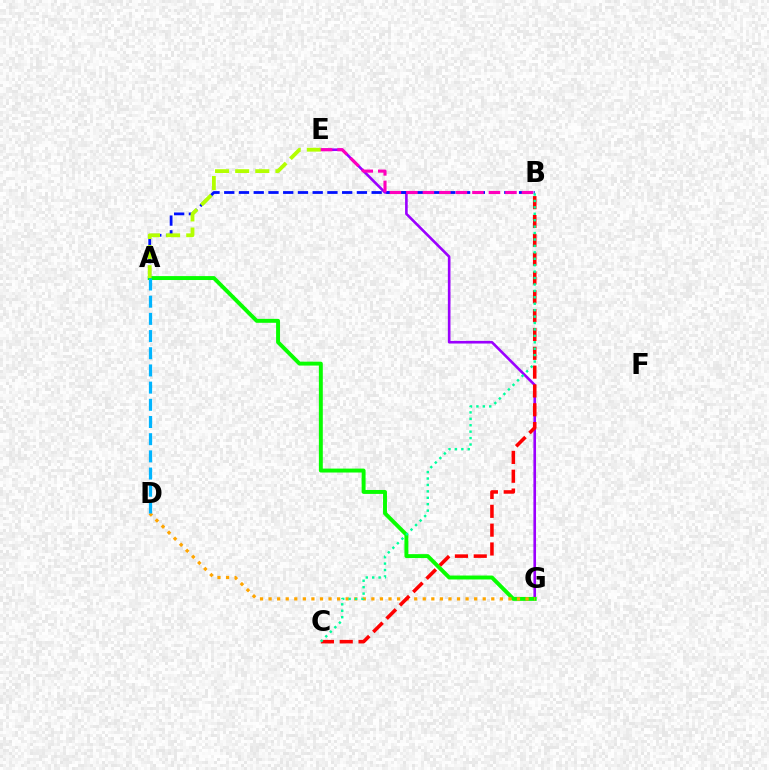{('E', 'G'): [{'color': '#9b00ff', 'line_style': 'solid', 'thickness': 1.89}], ('A', 'G'): [{'color': '#08ff00', 'line_style': 'solid', 'thickness': 2.83}], ('D', 'G'): [{'color': '#ffa500', 'line_style': 'dotted', 'thickness': 2.33}], ('B', 'C'): [{'color': '#ff0000', 'line_style': 'dashed', 'thickness': 2.56}, {'color': '#00ff9d', 'line_style': 'dotted', 'thickness': 1.75}], ('A', 'B'): [{'color': '#0010ff', 'line_style': 'dashed', 'thickness': 2.0}], ('A', 'E'): [{'color': '#b3ff00', 'line_style': 'dashed', 'thickness': 2.73}], ('B', 'E'): [{'color': '#ff00bd', 'line_style': 'dashed', 'thickness': 2.24}], ('A', 'D'): [{'color': '#00b5ff', 'line_style': 'dashed', 'thickness': 2.33}]}